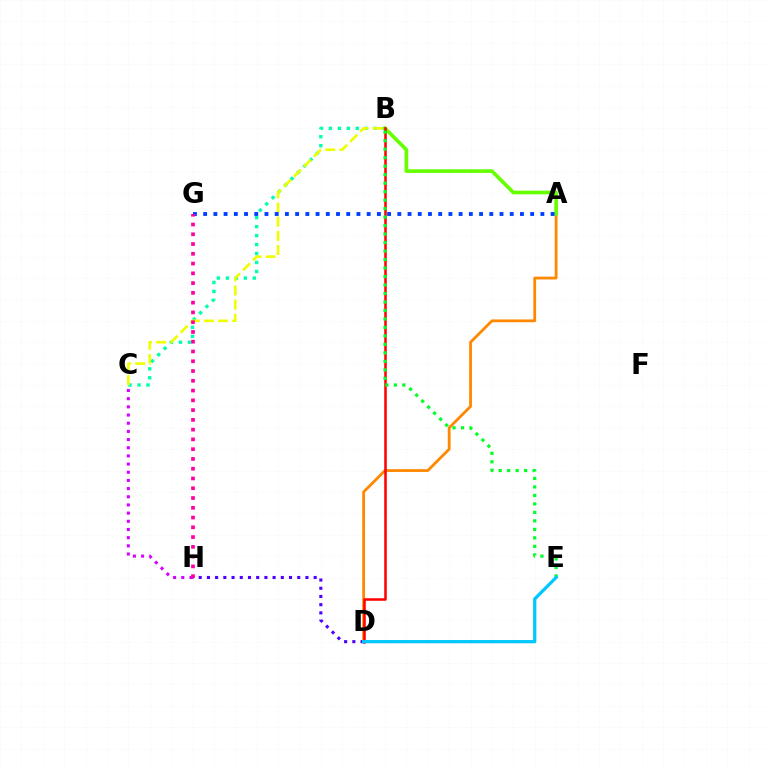{('B', 'C'): [{'color': '#00ffaf', 'line_style': 'dotted', 'thickness': 2.44}, {'color': '#eeff00', 'line_style': 'dashed', 'thickness': 1.92}], ('A', 'D'): [{'color': '#ff8800', 'line_style': 'solid', 'thickness': 2.02}], ('C', 'H'): [{'color': '#d600ff', 'line_style': 'dotted', 'thickness': 2.22}], ('A', 'B'): [{'color': '#66ff00', 'line_style': 'solid', 'thickness': 2.63}], ('D', 'H'): [{'color': '#4f00ff', 'line_style': 'dotted', 'thickness': 2.23}], ('B', 'D'): [{'color': '#ff0000', 'line_style': 'solid', 'thickness': 1.83}], ('B', 'E'): [{'color': '#00ff27', 'line_style': 'dotted', 'thickness': 2.31}], ('A', 'G'): [{'color': '#003fff', 'line_style': 'dotted', 'thickness': 2.78}], ('G', 'H'): [{'color': '#ff00a0', 'line_style': 'dotted', 'thickness': 2.65}], ('D', 'E'): [{'color': '#00c7ff', 'line_style': 'solid', 'thickness': 2.33}]}